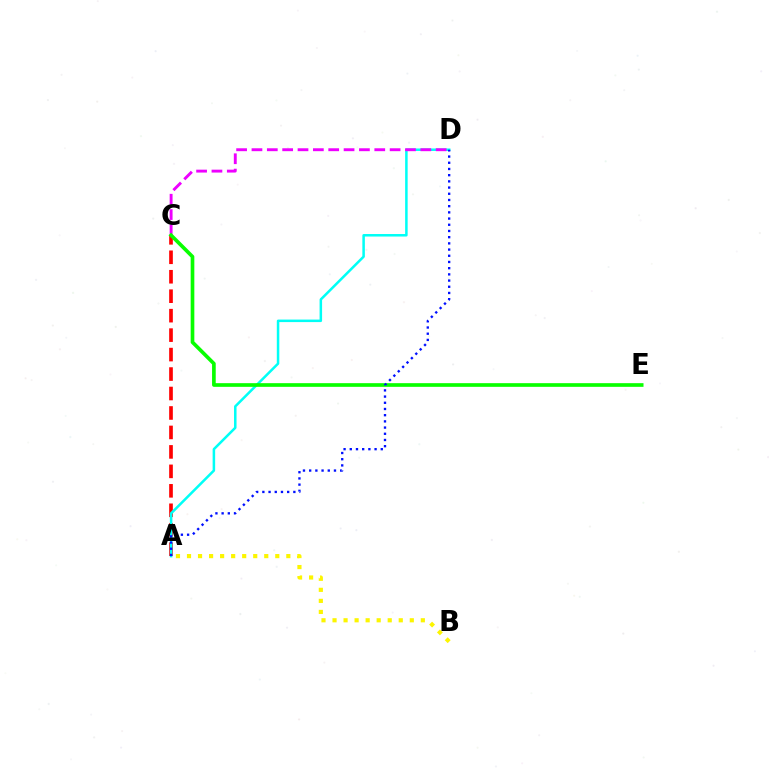{('A', 'C'): [{'color': '#ff0000', 'line_style': 'dashed', 'thickness': 2.64}], ('A', 'D'): [{'color': '#00fff6', 'line_style': 'solid', 'thickness': 1.81}, {'color': '#0010ff', 'line_style': 'dotted', 'thickness': 1.68}], ('C', 'D'): [{'color': '#ee00ff', 'line_style': 'dashed', 'thickness': 2.09}], ('A', 'B'): [{'color': '#fcf500', 'line_style': 'dotted', 'thickness': 3.0}], ('C', 'E'): [{'color': '#08ff00', 'line_style': 'solid', 'thickness': 2.64}]}